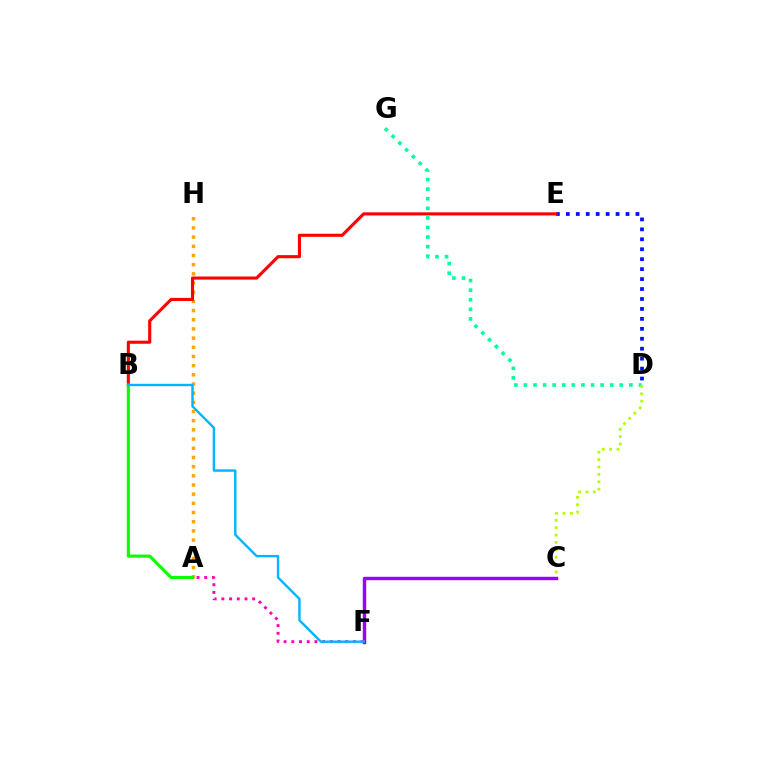{('D', 'G'): [{'color': '#00ff9d', 'line_style': 'dotted', 'thickness': 2.6}], ('A', 'H'): [{'color': '#ffa500', 'line_style': 'dotted', 'thickness': 2.49}], ('D', 'E'): [{'color': '#0010ff', 'line_style': 'dotted', 'thickness': 2.7}], ('C', 'F'): [{'color': '#9b00ff', 'line_style': 'solid', 'thickness': 2.47}], ('A', 'F'): [{'color': '#ff00bd', 'line_style': 'dotted', 'thickness': 2.09}], ('C', 'D'): [{'color': '#b3ff00', 'line_style': 'dotted', 'thickness': 2.01}], ('B', 'E'): [{'color': '#ff0000', 'line_style': 'solid', 'thickness': 2.23}], ('A', 'B'): [{'color': '#08ff00', 'line_style': 'solid', 'thickness': 2.24}], ('B', 'F'): [{'color': '#00b5ff', 'line_style': 'solid', 'thickness': 1.73}]}